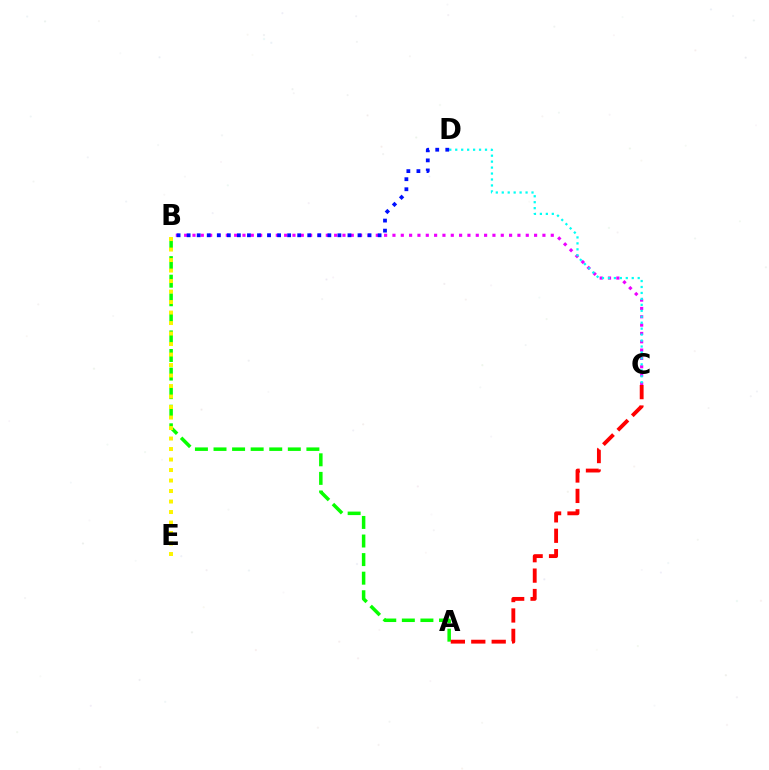{('B', 'C'): [{'color': '#ee00ff', 'line_style': 'dotted', 'thickness': 2.26}], ('A', 'B'): [{'color': '#08ff00', 'line_style': 'dashed', 'thickness': 2.52}], ('B', 'E'): [{'color': '#fcf500', 'line_style': 'dotted', 'thickness': 2.85}], ('C', 'D'): [{'color': '#00fff6', 'line_style': 'dotted', 'thickness': 1.62}], ('B', 'D'): [{'color': '#0010ff', 'line_style': 'dotted', 'thickness': 2.73}], ('A', 'C'): [{'color': '#ff0000', 'line_style': 'dashed', 'thickness': 2.77}]}